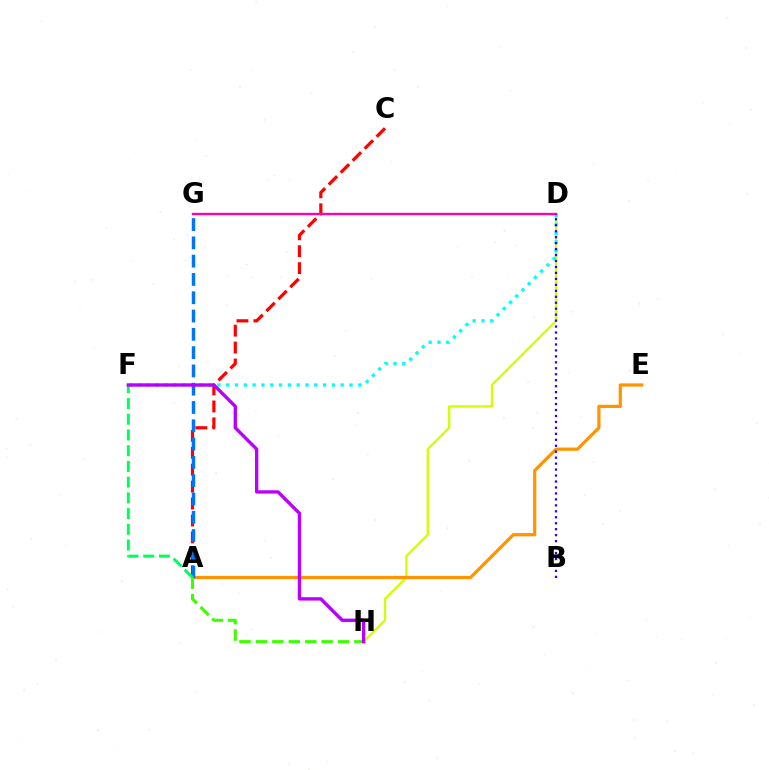{('A', 'C'): [{'color': '#ff0000', 'line_style': 'dashed', 'thickness': 2.3}], ('D', 'H'): [{'color': '#d1ff00', 'line_style': 'solid', 'thickness': 1.68}], ('A', 'E'): [{'color': '#ff9400', 'line_style': 'solid', 'thickness': 2.33}], ('D', 'F'): [{'color': '#00fff6', 'line_style': 'dotted', 'thickness': 2.39}], ('A', 'G'): [{'color': '#0074ff', 'line_style': 'dashed', 'thickness': 2.48}], ('A', 'F'): [{'color': '#00ff5c', 'line_style': 'dashed', 'thickness': 2.14}], ('A', 'H'): [{'color': '#3dff00', 'line_style': 'dashed', 'thickness': 2.23}], ('D', 'G'): [{'color': '#ff00ac', 'line_style': 'solid', 'thickness': 1.7}], ('B', 'D'): [{'color': '#2500ff', 'line_style': 'dotted', 'thickness': 1.62}], ('F', 'H'): [{'color': '#b900ff', 'line_style': 'solid', 'thickness': 2.42}]}